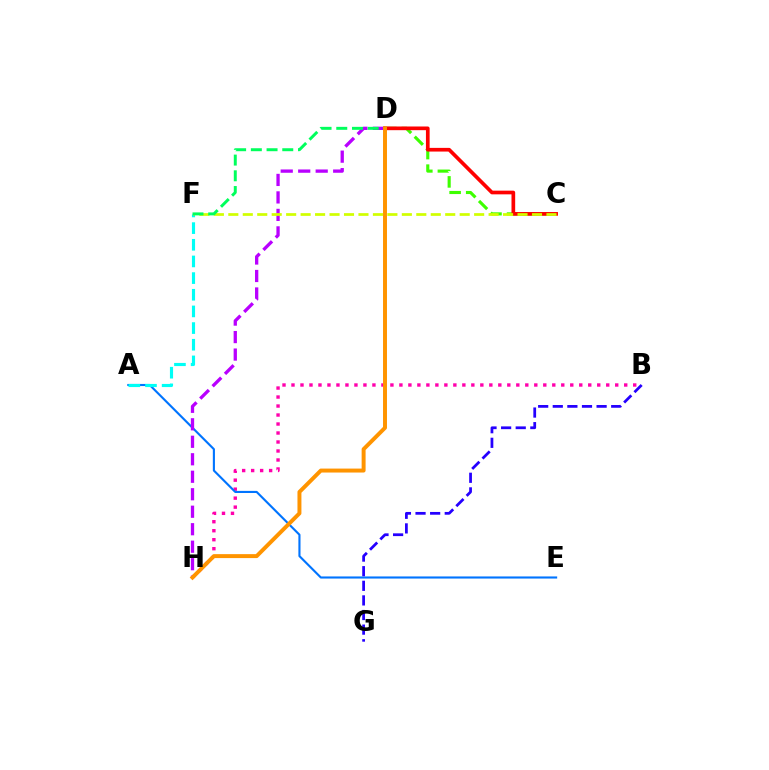{('B', 'H'): [{'color': '#ff00ac', 'line_style': 'dotted', 'thickness': 2.44}], ('A', 'E'): [{'color': '#0074ff', 'line_style': 'solid', 'thickness': 1.53}], ('D', 'H'): [{'color': '#b900ff', 'line_style': 'dashed', 'thickness': 2.38}, {'color': '#ff9400', 'line_style': 'solid', 'thickness': 2.85}], ('B', 'G'): [{'color': '#2500ff', 'line_style': 'dashed', 'thickness': 1.98}], ('C', 'D'): [{'color': '#3dff00', 'line_style': 'dashed', 'thickness': 2.25}, {'color': '#ff0000', 'line_style': 'solid', 'thickness': 2.65}], ('A', 'F'): [{'color': '#00fff6', 'line_style': 'dashed', 'thickness': 2.26}], ('C', 'F'): [{'color': '#d1ff00', 'line_style': 'dashed', 'thickness': 1.96}], ('D', 'F'): [{'color': '#00ff5c', 'line_style': 'dashed', 'thickness': 2.13}]}